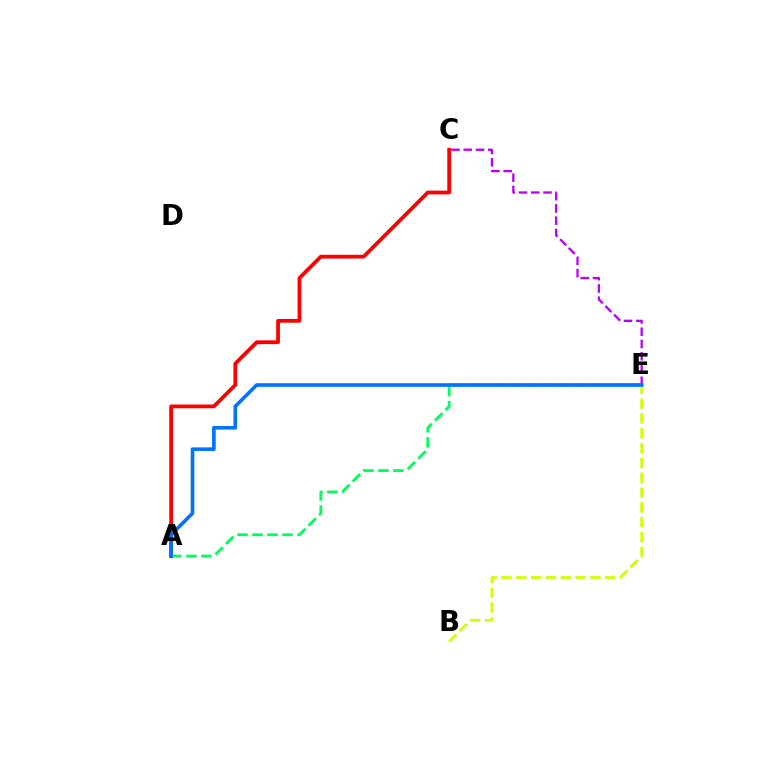{('A', 'C'): [{'color': '#ff0000', 'line_style': 'solid', 'thickness': 2.71}], ('A', 'E'): [{'color': '#00ff5c', 'line_style': 'dashed', 'thickness': 2.04}, {'color': '#0074ff', 'line_style': 'solid', 'thickness': 2.61}], ('C', 'E'): [{'color': '#b900ff', 'line_style': 'dashed', 'thickness': 1.66}], ('B', 'E'): [{'color': '#d1ff00', 'line_style': 'dashed', 'thickness': 2.01}]}